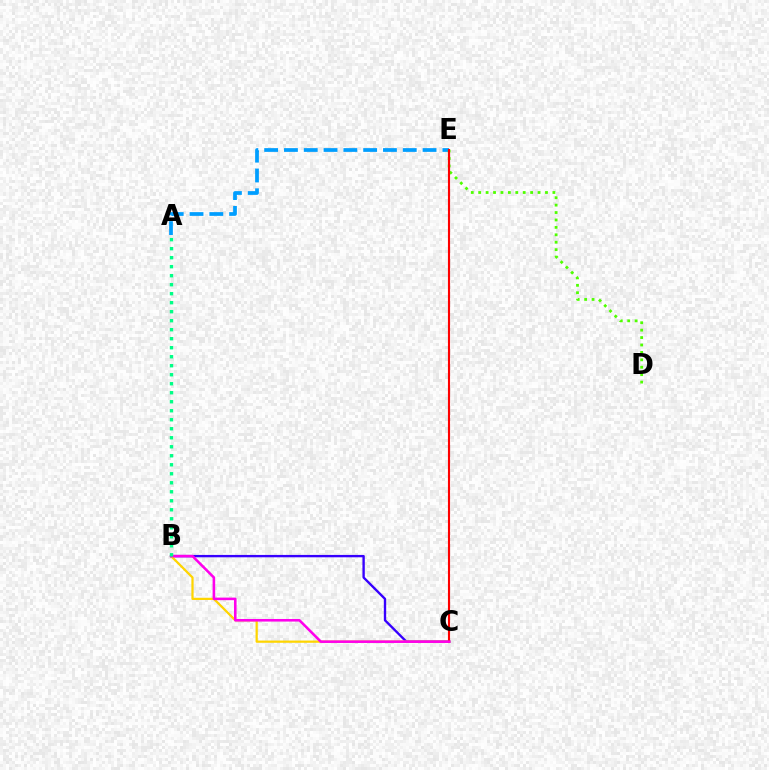{('A', 'E'): [{'color': '#009eff', 'line_style': 'dashed', 'thickness': 2.69}], ('B', 'C'): [{'color': '#3700ff', 'line_style': 'solid', 'thickness': 1.7}, {'color': '#ffd500', 'line_style': 'solid', 'thickness': 1.61}, {'color': '#ff00ed', 'line_style': 'solid', 'thickness': 1.85}], ('D', 'E'): [{'color': '#4fff00', 'line_style': 'dotted', 'thickness': 2.02}], ('C', 'E'): [{'color': '#ff0000', 'line_style': 'solid', 'thickness': 1.53}], ('A', 'B'): [{'color': '#00ff86', 'line_style': 'dotted', 'thickness': 2.45}]}